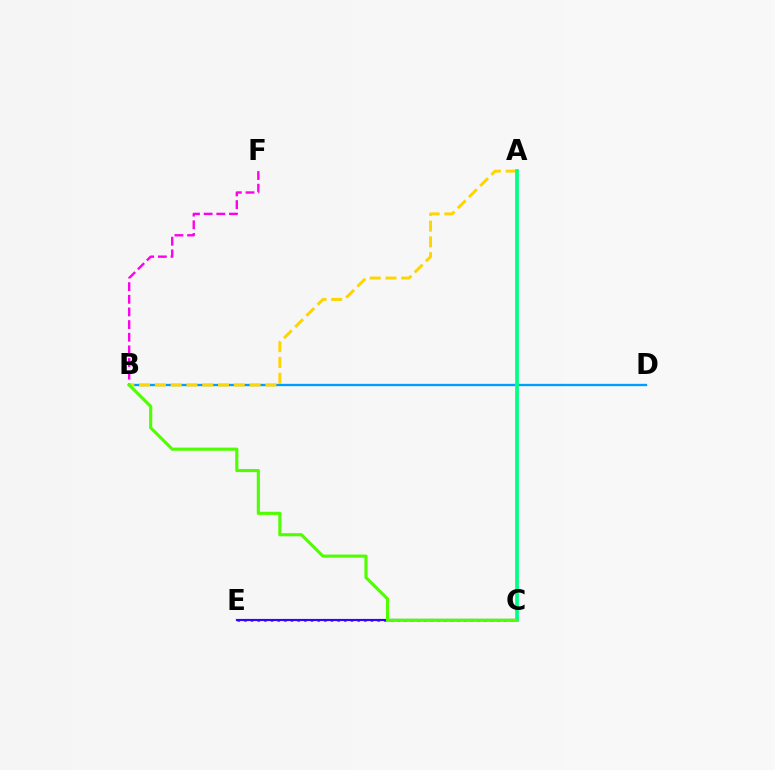{('B', 'F'): [{'color': '#ff00ed', 'line_style': 'dashed', 'thickness': 1.72}], ('B', 'D'): [{'color': '#009eff', 'line_style': 'solid', 'thickness': 1.68}], ('A', 'B'): [{'color': '#ffd500', 'line_style': 'dashed', 'thickness': 2.14}], ('A', 'C'): [{'color': '#00ff86', 'line_style': 'solid', 'thickness': 2.67}], ('C', 'E'): [{'color': '#ff0000', 'line_style': 'dotted', 'thickness': 1.81}, {'color': '#3700ff', 'line_style': 'solid', 'thickness': 1.55}], ('B', 'C'): [{'color': '#4fff00', 'line_style': 'solid', 'thickness': 2.25}]}